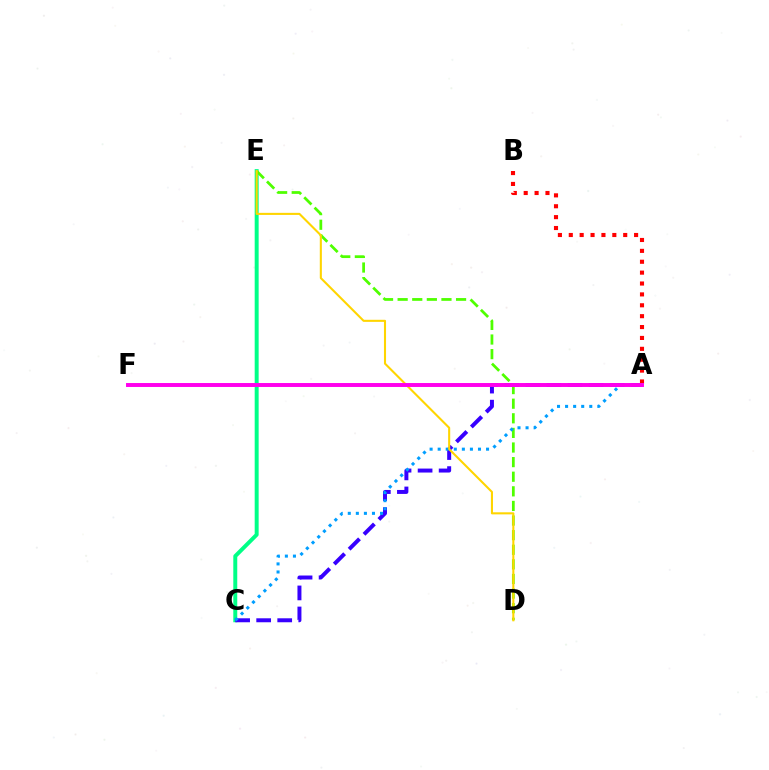{('A', 'B'): [{'color': '#ff0000', 'line_style': 'dotted', 'thickness': 2.96}], ('C', 'E'): [{'color': '#00ff86', 'line_style': 'solid', 'thickness': 2.85}], ('D', 'E'): [{'color': '#4fff00', 'line_style': 'dashed', 'thickness': 1.98}, {'color': '#ffd500', 'line_style': 'solid', 'thickness': 1.5}], ('A', 'C'): [{'color': '#3700ff', 'line_style': 'dashed', 'thickness': 2.86}, {'color': '#009eff', 'line_style': 'dotted', 'thickness': 2.19}], ('A', 'F'): [{'color': '#ff00ed', 'line_style': 'solid', 'thickness': 2.84}]}